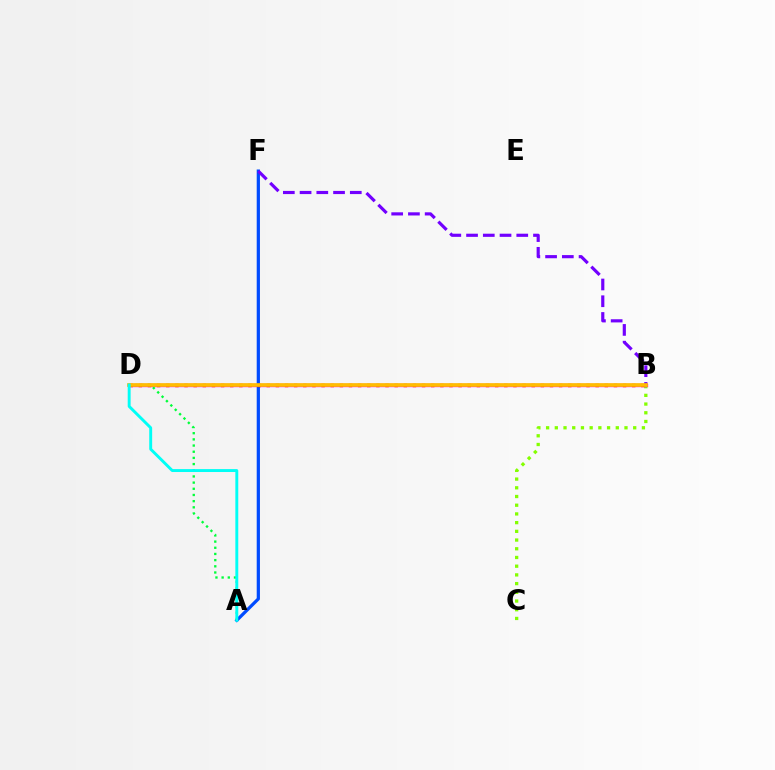{('B', 'C'): [{'color': '#84ff00', 'line_style': 'dotted', 'thickness': 2.37}], ('B', 'D'): [{'color': '#ff00cf', 'line_style': 'solid', 'thickness': 2.4}, {'color': '#ff0000', 'line_style': 'dotted', 'thickness': 2.48}, {'color': '#ffbd00', 'line_style': 'solid', 'thickness': 2.64}], ('A', 'F'): [{'color': '#004bff', 'line_style': 'solid', 'thickness': 2.33}], ('A', 'D'): [{'color': '#00ff39', 'line_style': 'dotted', 'thickness': 1.68}, {'color': '#00fff6', 'line_style': 'solid', 'thickness': 2.1}], ('B', 'F'): [{'color': '#7200ff', 'line_style': 'dashed', 'thickness': 2.27}]}